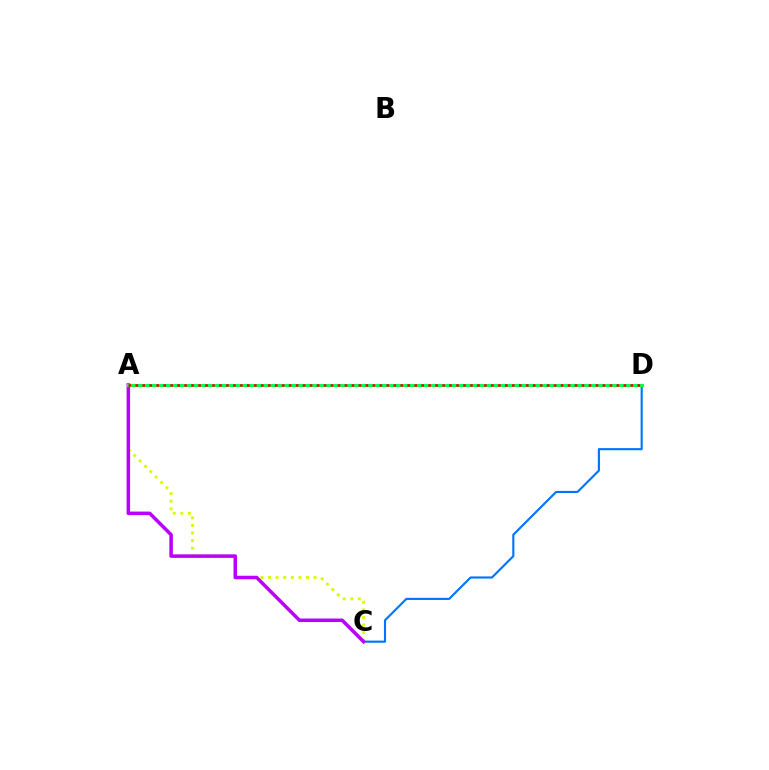{('C', 'D'): [{'color': '#0074ff', 'line_style': 'solid', 'thickness': 1.54}], ('A', 'C'): [{'color': '#d1ff00', 'line_style': 'dotted', 'thickness': 2.06}, {'color': '#b900ff', 'line_style': 'solid', 'thickness': 2.53}], ('A', 'D'): [{'color': '#00ff5c', 'line_style': 'solid', 'thickness': 2.2}, {'color': '#ff0000', 'line_style': 'dotted', 'thickness': 1.89}]}